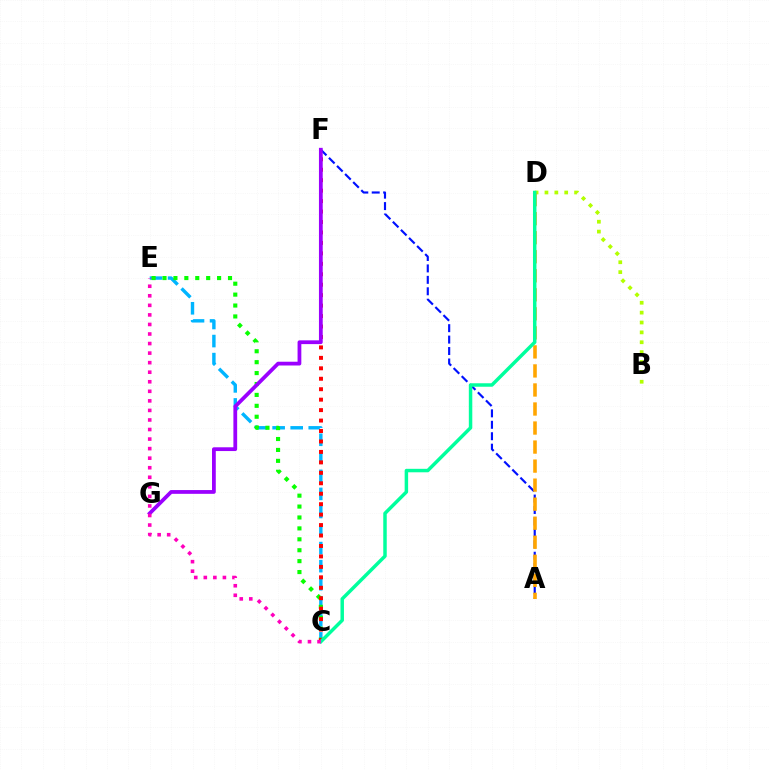{('C', 'E'): [{'color': '#00b5ff', 'line_style': 'dashed', 'thickness': 2.45}, {'color': '#08ff00', 'line_style': 'dotted', 'thickness': 2.97}, {'color': '#ff00bd', 'line_style': 'dotted', 'thickness': 2.6}], ('C', 'F'): [{'color': '#ff0000', 'line_style': 'dotted', 'thickness': 2.84}], ('A', 'F'): [{'color': '#0010ff', 'line_style': 'dashed', 'thickness': 1.55}], ('F', 'G'): [{'color': '#9b00ff', 'line_style': 'solid', 'thickness': 2.71}], ('B', 'D'): [{'color': '#b3ff00', 'line_style': 'dotted', 'thickness': 2.68}], ('A', 'D'): [{'color': '#ffa500', 'line_style': 'dashed', 'thickness': 2.59}], ('C', 'D'): [{'color': '#00ff9d', 'line_style': 'solid', 'thickness': 2.5}]}